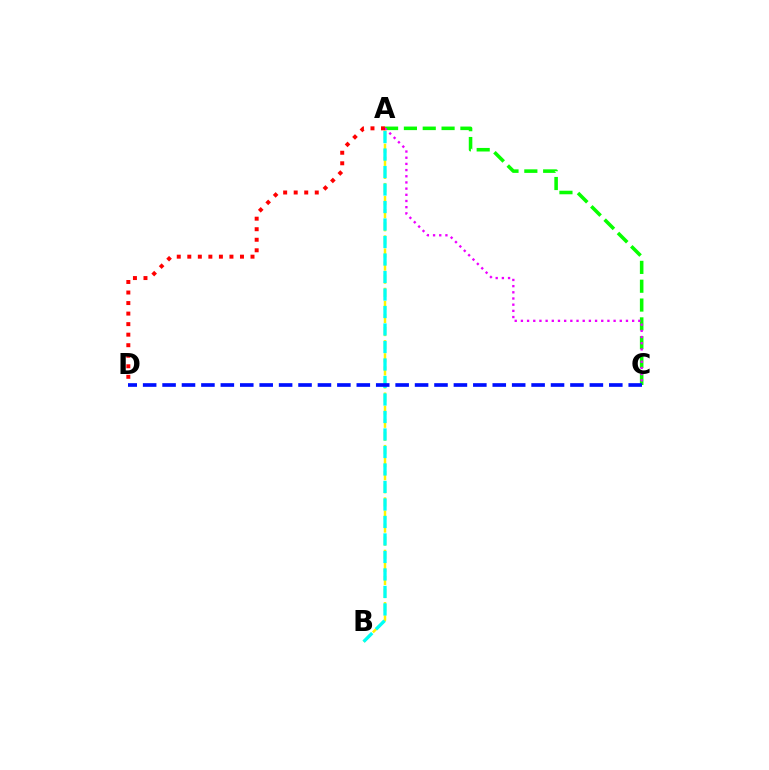{('A', 'C'): [{'color': '#08ff00', 'line_style': 'dashed', 'thickness': 2.56}, {'color': '#ee00ff', 'line_style': 'dotted', 'thickness': 1.68}], ('A', 'B'): [{'color': '#fcf500', 'line_style': 'dashed', 'thickness': 1.78}, {'color': '#00fff6', 'line_style': 'dashed', 'thickness': 2.38}], ('C', 'D'): [{'color': '#0010ff', 'line_style': 'dashed', 'thickness': 2.64}], ('A', 'D'): [{'color': '#ff0000', 'line_style': 'dotted', 'thickness': 2.86}]}